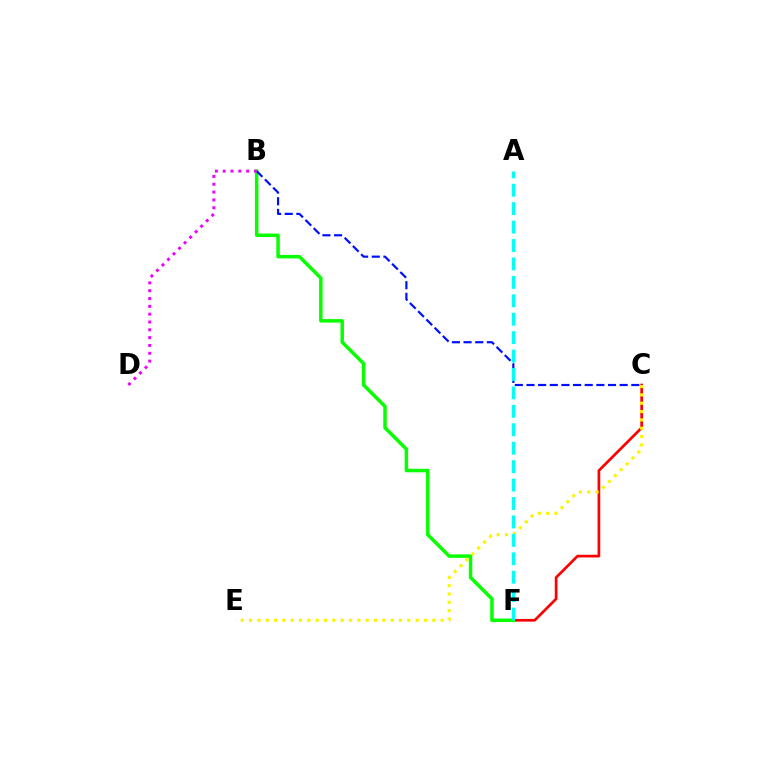{('C', 'F'): [{'color': '#ff0000', 'line_style': 'solid', 'thickness': 1.94}], ('B', 'F'): [{'color': '#08ff00', 'line_style': 'solid', 'thickness': 2.51}], ('C', 'E'): [{'color': '#fcf500', 'line_style': 'dotted', 'thickness': 2.26}], ('B', 'C'): [{'color': '#0010ff', 'line_style': 'dashed', 'thickness': 1.58}], ('B', 'D'): [{'color': '#ee00ff', 'line_style': 'dotted', 'thickness': 2.13}], ('A', 'F'): [{'color': '#00fff6', 'line_style': 'dashed', 'thickness': 2.5}]}